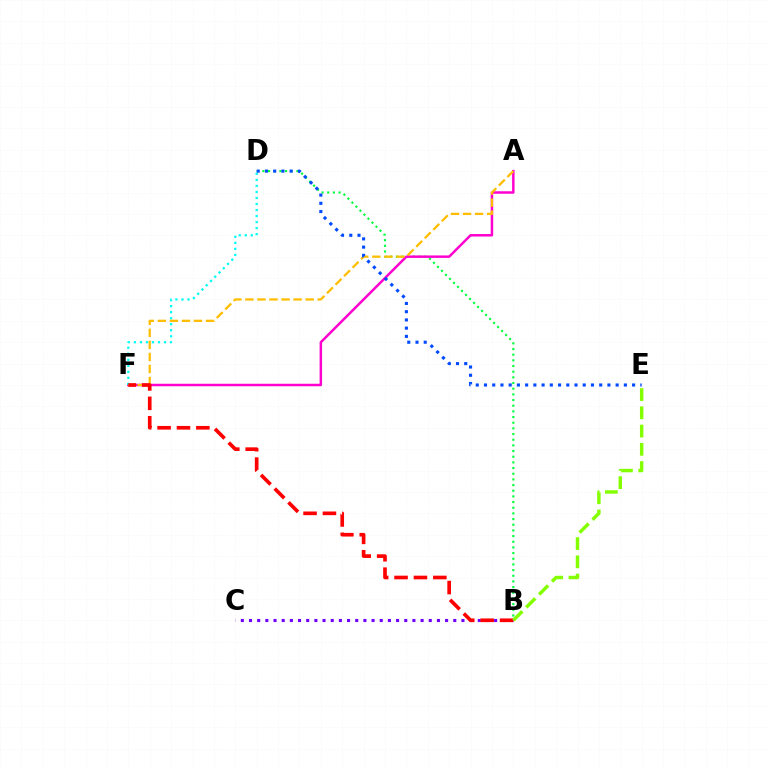{('B', 'D'): [{'color': '#00ff39', 'line_style': 'dotted', 'thickness': 1.54}], ('B', 'C'): [{'color': '#7200ff', 'line_style': 'dotted', 'thickness': 2.22}], ('A', 'F'): [{'color': '#ff00cf', 'line_style': 'solid', 'thickness': 1.79}, {'color': '#ffbd00', 'line_style': 'dashed', 'thickness': 1.64}], ('D', 'F'): [{'color': '#00fff6', 'line_style': 'dotted', 'thickness': 1.64}], ('D', 'E'): [{'color': '#004bff', 'line_style': 'dotted', 'thickness': 2.24}], ('B', 'F'): [{'color': '#ff0000', 'line_style': 'dashed', 'thickness': 2.63}], ('B', 'E'): [{'color': '#84ff00', 'line_style': 'dashed', 'thickness': 2.48}]}